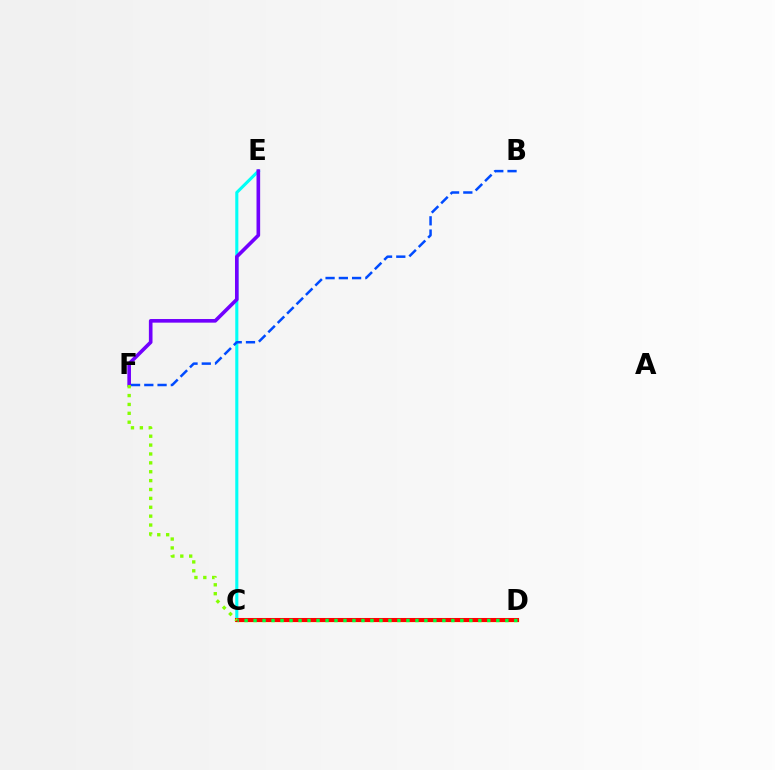{('C', 'E'): [{'color': '#00fff6', 'line_style': 'solid', 'thickness': 2.22}], ('C', 'D'): [{'color': '#ff00cf', 'line_style': 'dotted', 'thickness': 1.52}, {'color': '#ffbd00', 'line_style': 'solid', 'thickness': 2.35}, {'color': '#ff0000', 'line_style': 'solid', 'thickness': 2.91}, {'color': '#00ff39', 'line_style': 'dotted', 'thickness': 2.44}], ('B', 'F'): [{'color': '#004bff', 'line_style': 'dashed', 'thickness': 1.8}], ('E', 'F'): [{'color': '#7200ff', 'line_style': 'solid', 'thickness': 2.61}], ('C', 'F'): [{'color': '#84ff00', 'line_style': 'dotted', 'thickness': 2.41}]}